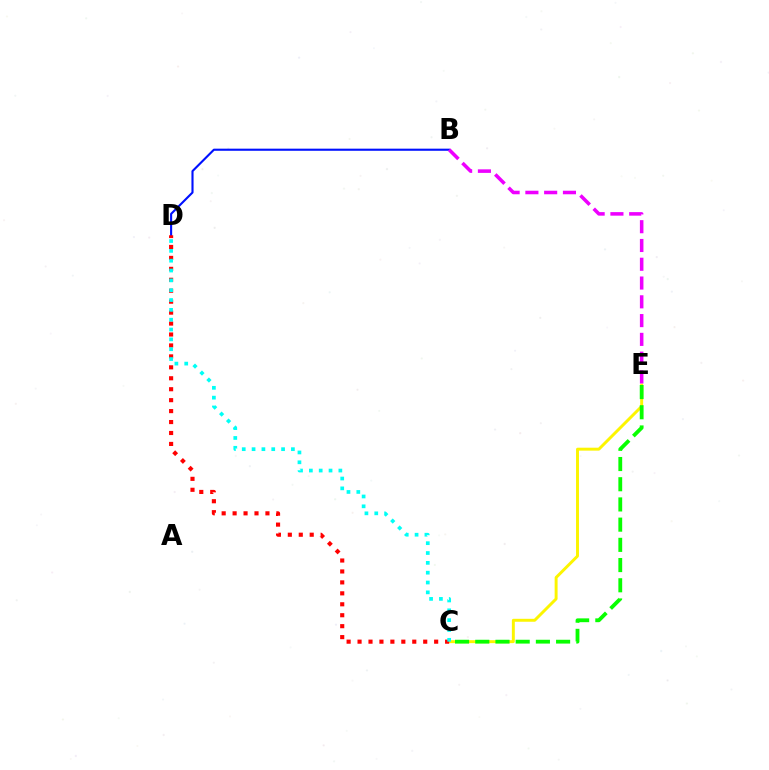{('C', 'E'): [{'color': '#fcf500', 'line_style': 'solid', 'thickness': 2.12}, {'color': '#08ff00', 'line_style': 'dashed', 'thickness': 2.75}], ('B', 'D'): [{'color': '#0010ff', 'line_style': 'solid', 'thickness': 1.52}], ('C', 'D'): [{'color': '#ff0000', 'line_style': 'dotted', 'thickness': 2.97}, {'color': '#00fff6', 'line_style': 'dotted', 'thickness': 2.67}], ('B', 'E'): [{'color': '#ee00ff', 'line_style': 'dashed', 'thickness': 2.55}]}